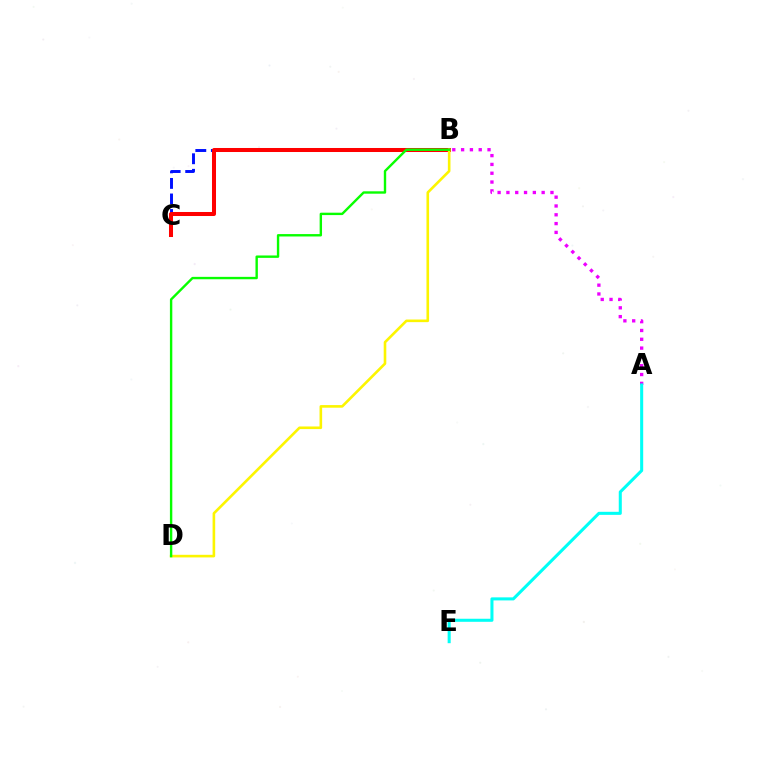{('B', 'C'): [{'color': '#0010ff', 'line_style': 'dashed', 'thickness': 2.11}, {'color': '#ff0000', 'line_style': 'solid', 'thickness': 2.9}], ('A', 'B'): [{'color': '#ee00ff', 'line_style': 'dotted', 'thickness': 2.39}], ('B', 'D'): [{'color': '#fcf500', 'line_style': 'solid', 'thickness': 1.88}, {'color': '#08ff00', 'line_style': 'solid', 'thickness': 1.72}], ('A', 'E'): [{'color': '#00fff6', 'line_style': 'solid', 'thickness': 2.2}]}